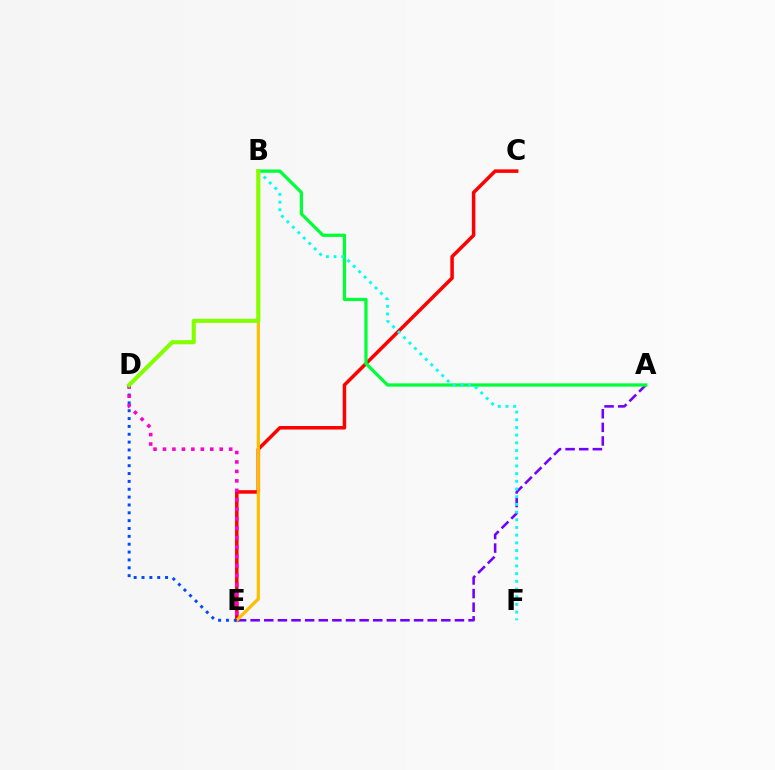{('C', 'E'): [{'color': '#ff0000', 'line_style': 'solid', 'thickness': 2.53}], ('A', 'E'): [{'color': '#7200ff', 'line_style': 'dashed', 'thickness': 1.85}], ('B', 'E'): [{'color': '#ffbd00', 'line_style': 'solid', 'thickness': 2.3}], ('A', 'B'): [{'color': '#00ff39', 'line_style': 'solid', 'thickness': 2.35}], ('B', 'F'): [{'color': '#00fff6', 'line_style': 'dotted', 'thickness': 2.09}], ('D', 'E'): [{'color': '#004bff', 'line_style': 'dotted', 'thickness': 2.13}, {'color': '#ff00cf', 'line_style': 'dotted', 'thickness': 2.57}], ('B', 'D'): [{'color': '#84ff00', 'line_style': 'solid', 'thickness': 2.95}]}